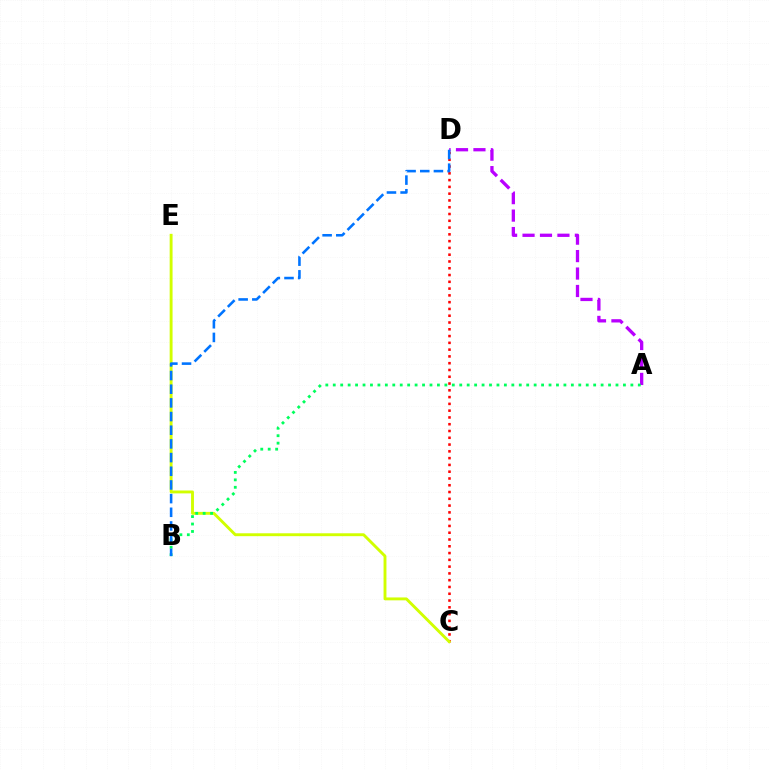{('A', 'D'): [{'color': '#b900ff', 'line_style': 'dashed', 'thickness': 2.37}], ('C', 'D'): [{'color': '#ff0000', 'line_style': 'dotted', 'thickness': 1.84}], ('C', 'E'): [{'color': '#d1ff00', 'line_style': 'solid', 'thickness': 2.08}], ('A', 'B'): [{'color': '#00ff5c', 'line_style': 'dotted', 'thickness': 2.02}], ('B', 'D'): [{'color': '#0074ff', 'line_style': 'dashed', 'thickness': 1.86}]}